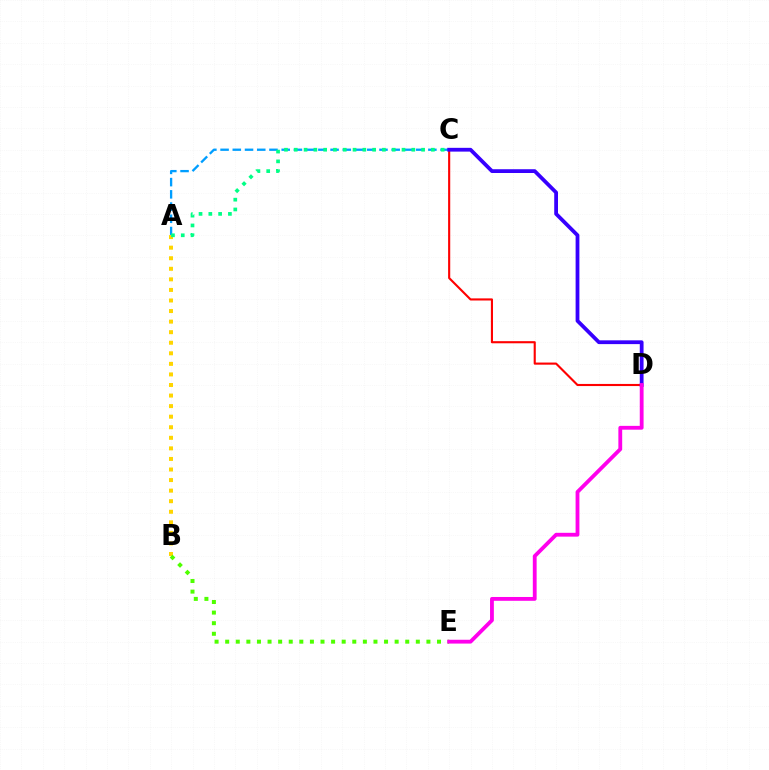{('C', 'D'): [{'color': '#ff0000', 'line_style': 'solid', 'thickness': 1.53}, {'color': '#3700ff', 'line_style': 'solid', 'thickness': 2.72}], ('A', 'C'): [{'color': '#009eff', 'line_style': 'dashed', 'thickness': 1.66}, {'color': '#00ff86', 'line_style': 'dotted', 'thickness': 2.66}], ('A', 'B'): [{'color': '#ffd500', 'line_style': 'dotted', 'thickness': 2.87}], ('B', 'E'): [{'color': '#4fff00', 'line_style': 'dotted', 'thickness': 2.88}], ('D', 'E'): [{'color': '#ff00ed', 'line_style': 'solid', 'thickness': 2.75}]}